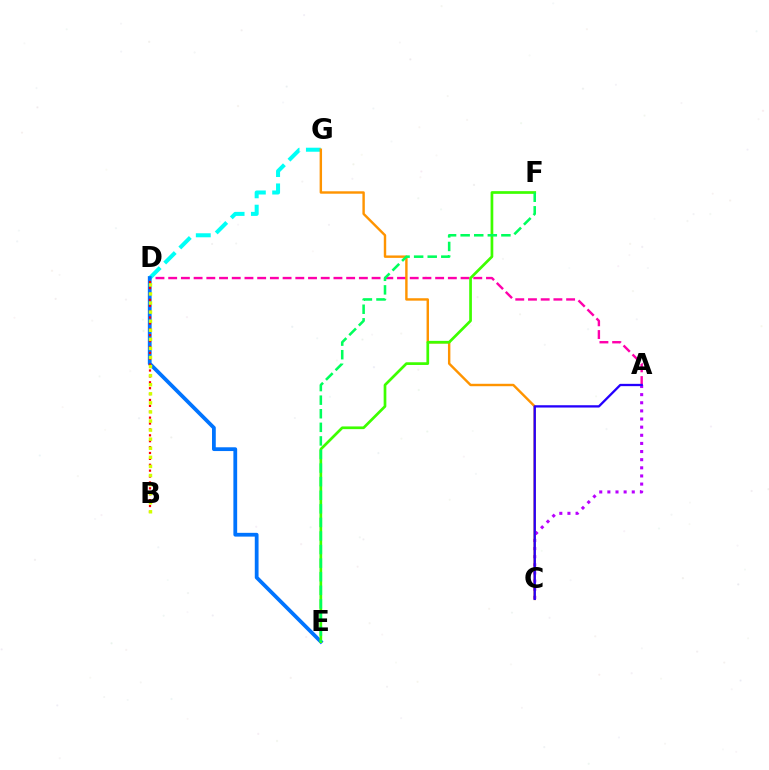{('A', 'D'): [{'color': '#ff00ac', 'line_style': 'dashed', 'thickness': 1.73}], ('A', 'C'): [{'color': '#b900ff', 'line_style': 'dotted', 'thickness': 2.21}, {'color': '#2500ff', 'line_style': 'solid', 'thickness': 1.66}], ('D', 'G'): [{'color': '#00fff6', 'line_style': 'dashed', 'thickness': 2.9}], ('C', 'G'): [{'color': '#ff9400', 'line_style': 'solid', 'thickness': 1.74}], ('D', 'E'): [{'color': '#0074ff', 'line_style': 'solid', 'thickness': 2.72}], ('E', 'F'): [{'color': '#3dff00', 'line_style': 'solid', 'thickness': 1.95}, {'color': '#00ff5c', 'line_style': 'dashed', 'thickness': 1.85}], ('B', 'D'): [{'color': '#ff0000', 'line_style': 'dotted', 'thickness': 1.6}, {'color': '#d1ff00', 'line_style': 'dotted', 'thickness': 2.47}]}